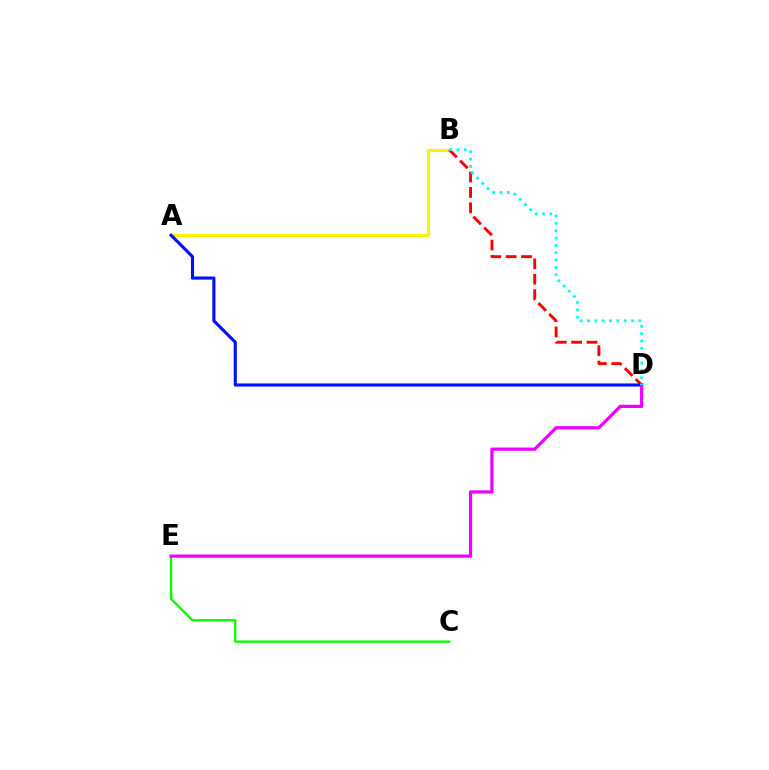{('A', 'B'): [{'color': '#fcf500', 'line_style': 'solid', 'thickness': 2.25}], ('B', 'D'): [{'color': '#ff0000', 'line_style': 'dashed', 'thickness': 2.09}, {'color': '#00fff6', 'line_style': 'dotted', 'thickness': 1.99}], ('A', 'D'): [{'color': '#0010ff', 'line_style': 'solid', 'thickness': 2.24}], ('C', 'E'): [{'color': '#08ff00', 'line_style': 'solid', 'thickness': 1.68}], ('D', 'E'): [{'color': '#ee00ff', 'line_style': 'solid', 'thickness': 2.32}]}